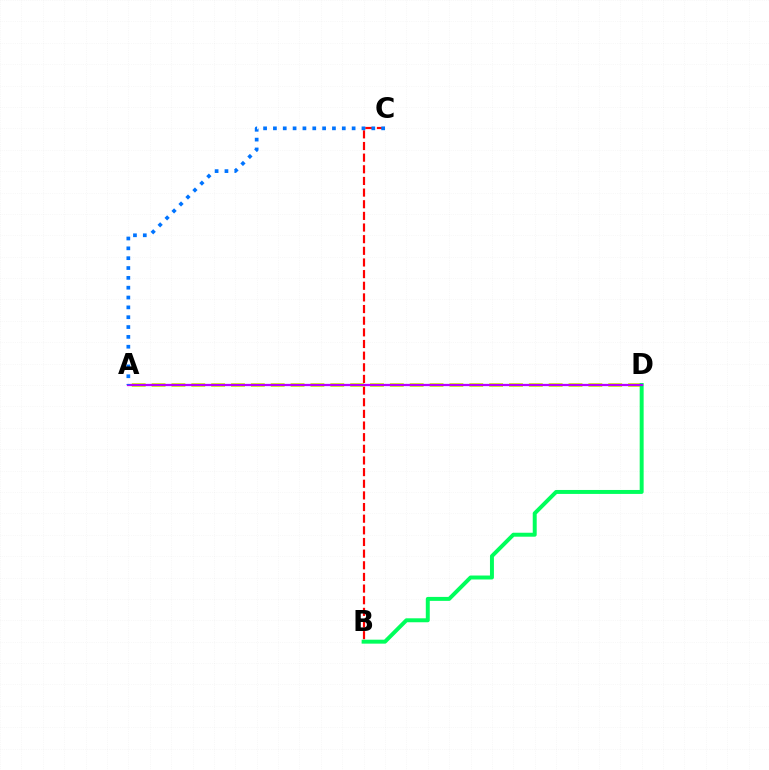{('B', 'C'): [{'color': '#ff0000', 'line_style': 'dashed', 'thickness': 1.58}], ('A', 'D'): [{'color': '#d1ff00', 'line_style': 'dashed', 'thickness': 2.7}, {'color': '#b900ff', 'line_style': 'solid', 'thickness': 1.62}], ('B', 'D'): [{'color': '#00ff5c', 'line_style': 'solid', 'thickness': 2.85}], ('A', 'C'): [{'color': '#0074ff', 'line_style': 'dotted', 'thickness': 2.67}]}